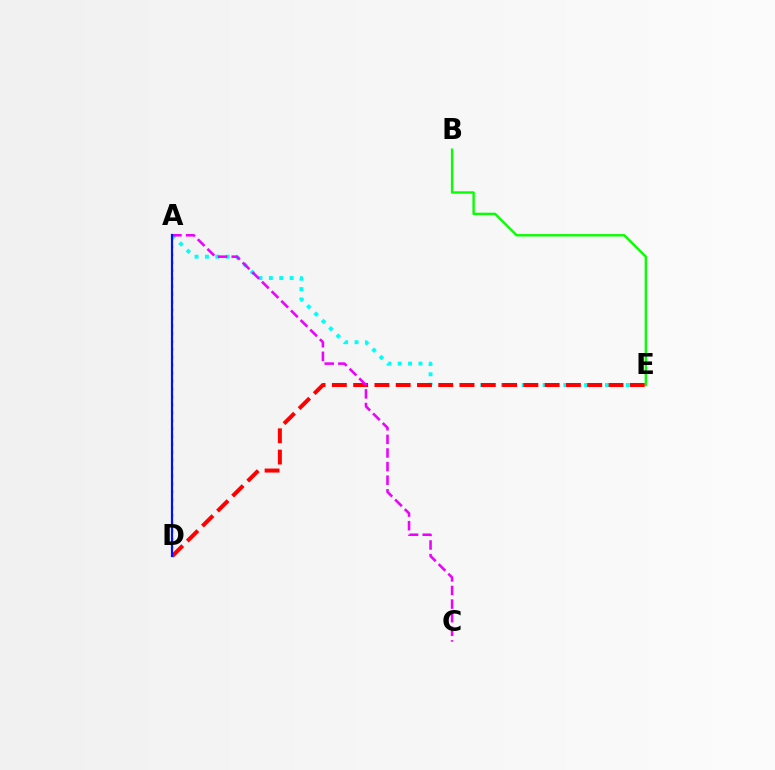{('A', 'D'): [{'color': '#fcf500', 'line_style': 'dotted', 'thickness': 2.15}, {'color': '#0010ff', 'line_style': 'solid', 'thickness': 1.59}], ('B', 'E'): [{'color': '#08ff00', 'line_style': 'solid', 'thickness': 1.72}], ('A', 'E'): [{'color': '#00fff6', 'line_style': 'dotted', 'thickness': 2.82}], ('D', 'E'): [{'color': '#ff0000', 'line_style': 'dashed', 'thickness': 2.89}], ('A', 'C'): [{'color': '#ee00ff', 'line_style': 'dashed', 'thickness': 1.85}]}